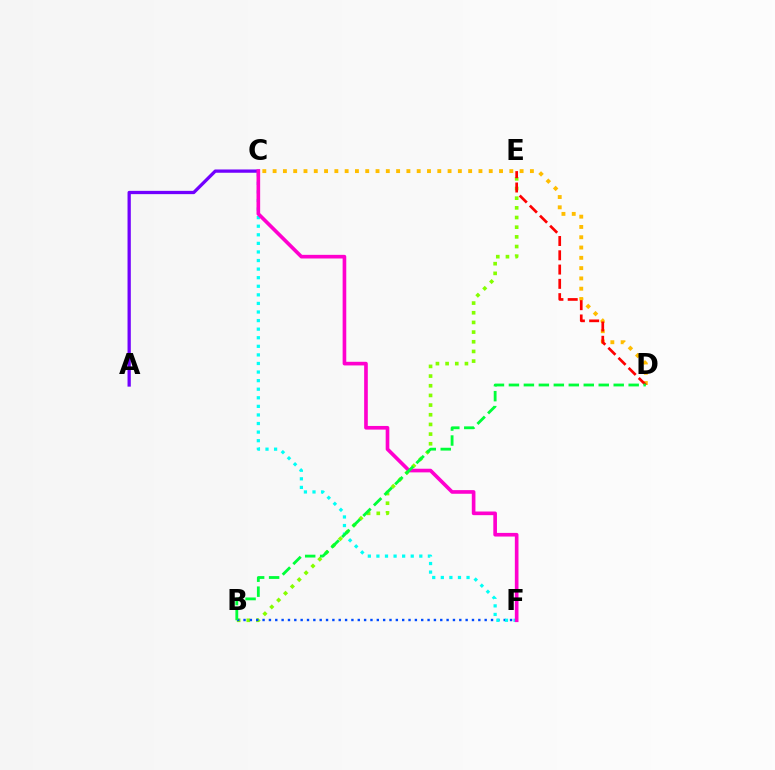{('B', 'E'): [{'color': '#84ff00', 'line_style': 'dotted', 'thickness': 2.63}], ('A', 'C'): [{'color': '#7200ff', 'line_style': 'solid', 'thickness': 2.36}], ('C', 'D'): [{'color': '#ffbd00', 'line_style': 'dotted', 'thickness': 2.8}], ('B', 'F'): [{'color': '#004bff', 'line_style': 'dotted', 'thickness': 1.72}], ('D', 'E'): [{'color': '#ff0000', 'line_style': 'dashed', 'thickness': 1.94}], ('C', 'F'): [{'color': '#00fff6', 'line_style': 'dotted', 'thickness': 2.33}, {'color': '#ff00cf', 'line_style': 'solid', 'thickness': 2.63}], ('B', 'D'): [{'color': '#00ff39', 'line_style': 'dashed', 'thickness': 2.03}]}